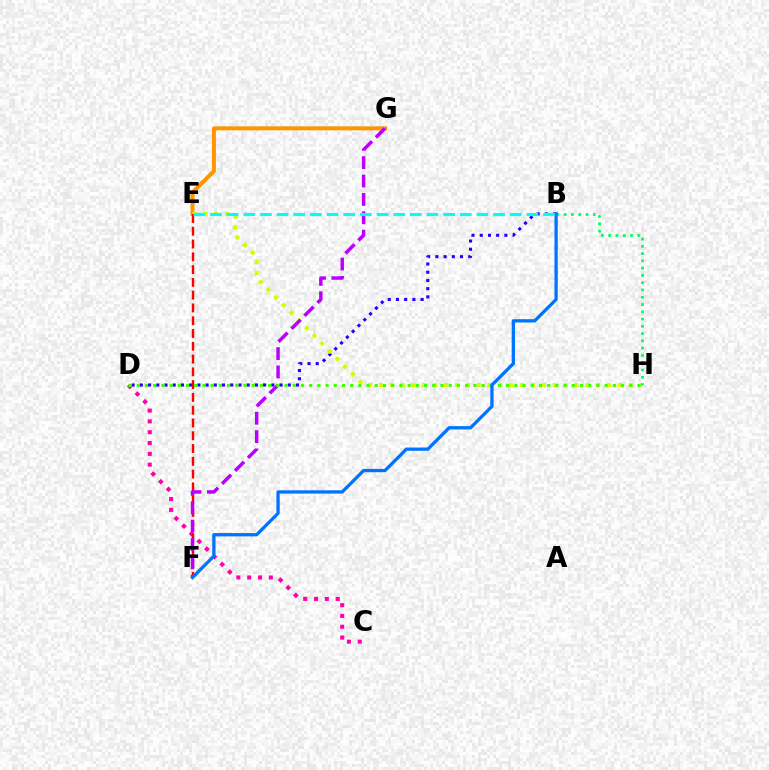{('B', 'D'): [{'color': '#2500ff', 'line_style': 'dotted', 'thickness': 2.23}], ('C', 'D'): [{'color': '#ff00ac', 'line_style': 'dotted', 'thickness': 2.94}], ('E', 'G'): [{'color': '#ff9400', 'line_style': 'solid', 'thickness': 2.86}], ('E', 'H'): [{'color': '#d1ff00', 'line_style': 'dotted', 'thickness': 2.95}], ('E', 'F'): [{'color': '#ff0000', 'line_style': 'dashed', 'thickness': 1.74}], ('B', 'H'): [{'color': '#00ff5c', 'line_style': 'dotted', 'thickness': 1.98}], ('F', 'G'): [{'color': '#b900ff', 'line_style': 'dashed', 'thickness': 2.5}], ('D', 'H'): [{'color': '#3dff00', 'line_style': 'dotted', 'thickness': 2.23}], ('B', 'F'): [{'color': '#0074ff', 'line_style': 'solid', 'thickness': 2.37}], ('B', 'E'): [{'color': '#00fff6', 'line_style': 'dashed', 'thickness': 2.26}]}